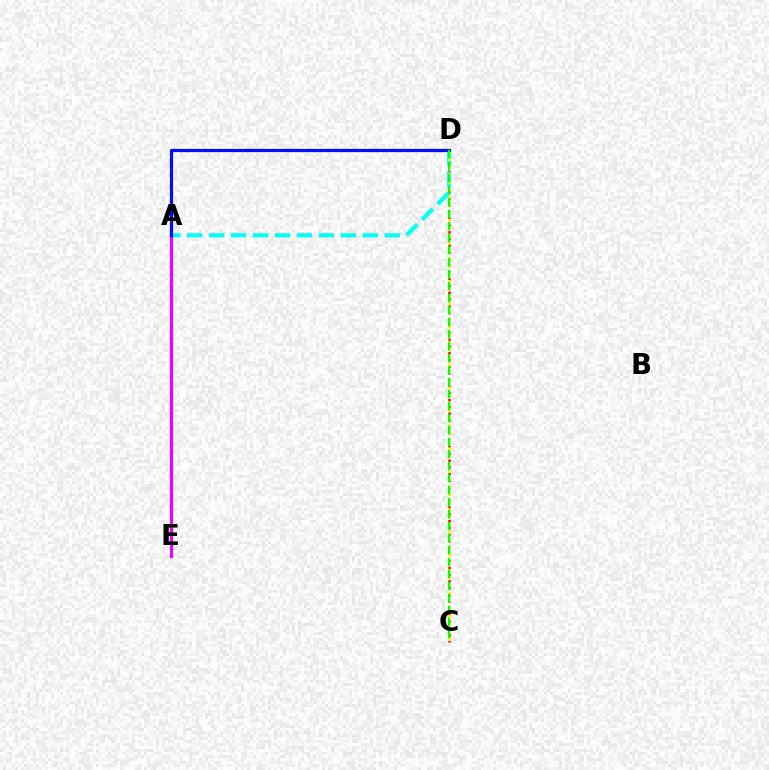{('C', 'D'): [{'color': '#ff0000', 'line_style': 'dotted', 'thickness': 1.82}, {'color': '#fcf500', 'line_style': 'dotted', 'thickness': 2.07}, {'color': '#08ff00', 'line_style': 'dashed', 'thickness': 1.63}], ('A', 'D'): [{'color': '#00fff6', 'line_style': 'dashed', 'thickness': 2.98}, {'color': '#0010ff', 'line_style': 'solid', 'thickness': 2.3}], ('A', 'E'): [{'color': '#ee00ff', 'line_style': 'solid', 'thickness': 2.32}]}